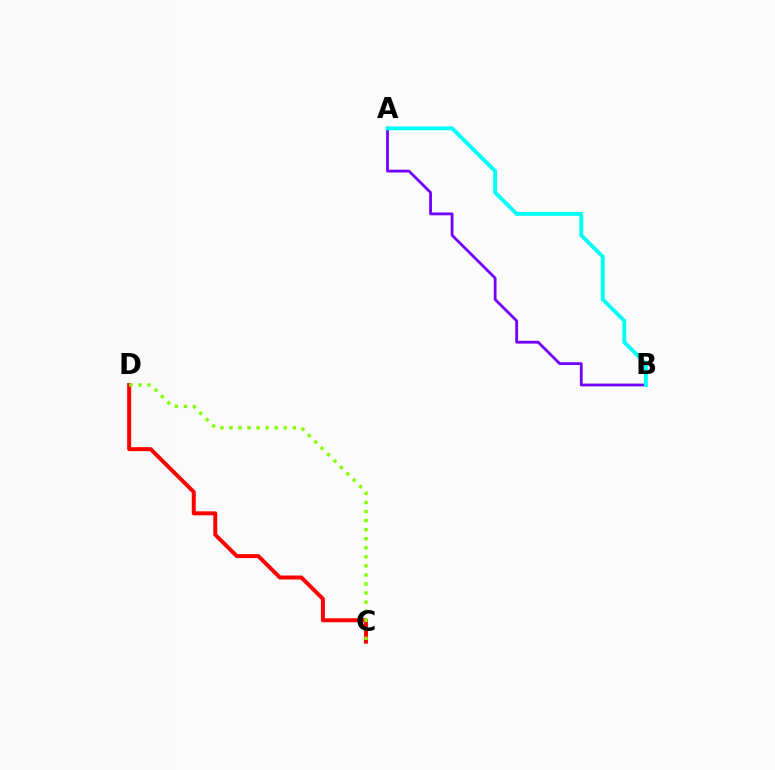{('C', 'D'): [{'color': '#ff0000', 'line_style': 'solid', 'thickness': 2.86}, {'color': '#84ff00', 'line_style': 'dotted', 'thickness': 2.46}], ('A', 'B'): [{'color': '#7200ff', 'line_style': 'solid', 'thickness': 2.02}, {'color': '#00fff6', 'line_style': 'solid', 'thickness': 2.79}]}